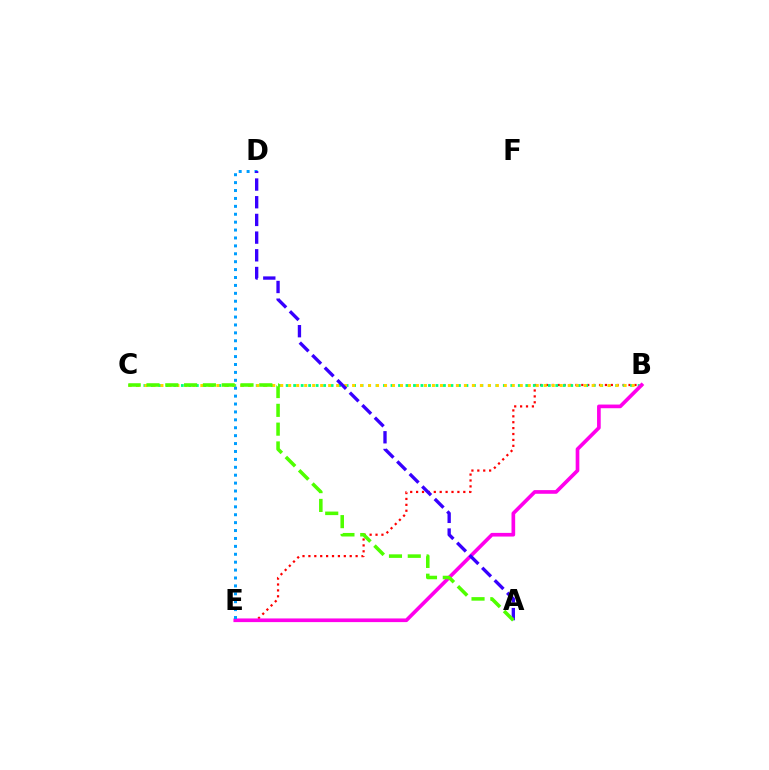{('B', 'E'): [{'color': '#ff0000', 'line_style': 'dotted', 'thickness': 1.6}, {'color': '#ff00ed', 'line_style': 'solid', 'thickness': 2.64}], ('B', 'C'): [{'color': '#00ff86', 'line_style': 'dotted', 'thickness': 2.03}, {'color': '#ffd500', 'line_style': 'dotted', 'thickness': 2.17}], ('D', 'E'): [{'color': '#009eff', 'line_style': 'dotted', 'thickness': 2.15}], ('A', 'D'): [{'color': '#3700ff', 'line_style': 'dashed', 'thickness': 2.4}], ('A', 'C'): [{'color': '#4fff00', 'line_style': 'dashed', 'thickness': 2.55}]}